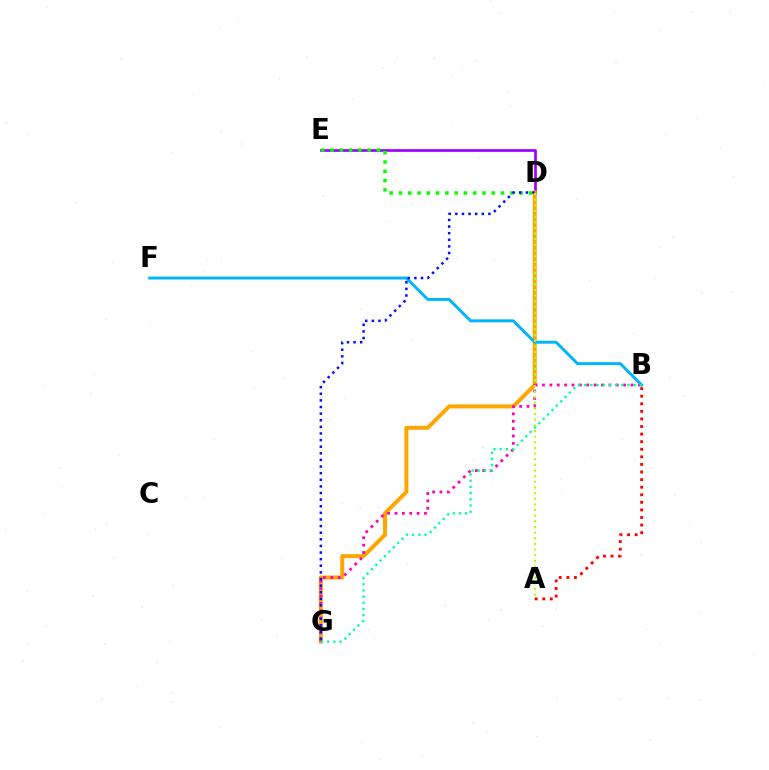{('D', 'E'): [{'color': '#9b00ff', 'line_style': 'solid', 'thickness': 1.94}, {'color': '#08ff00', 'line_style': 'dotted', 'thickness': 2.52}], ('D', 'G'): [{'color': '#ffa500', 'line_style': 'solid', 'thickness': 2.86}, {'color': '#0010ff', 'line_style': 'dotted', 'thickness': 1.8}], ('B', 'G'): [{'color': '#ff00bd', 'line_style': 'dotted', 'thickness': 2.0}, {'color': '#00ff9d', 'line_style': 'dotted', 'thickness': 1.68}], ('B', 'F'): [{'color': '#00b5ff', 'line_style': 'solid', 'thickness': 2.11}], ('A', 'B'): [{'color': '#ff0000', 'line_style': 'dotted', 'thickness': 2.06}], ('A', 'D'): [{'color': '#b3ff00', 'line_style': 'dotted', 'thickness': 1.53}]}